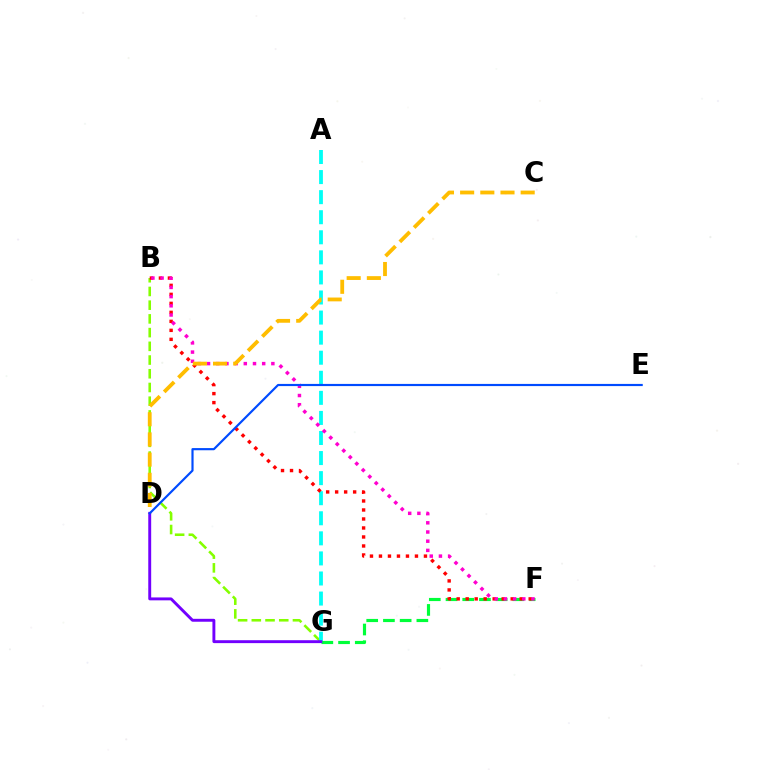{('B', 'G'): [{'color': '#84ff00', 'line_style': 'dashed', 'thickness': 1.86}], ('A', 'G'): [{'color': '#00fff6', 'line_style': 'dashed', 'thickness': 2.73}], ('F', 'G'): [{'color': '#00ff39', 'line_style': 'dashed', 'thickness': 2.27}], ('B', 'F'): [{'color': '#ff0000', 'line_style': 'dotted', 'thickness': 2.44}, {'color': '#ff00cf', 'line_style': 'dotted', 'thickness': 2.5}], ('C', 'D'): [{'color': '#ffbd00', 'line_style': 'dashed', 'thickness': 2.74}], ('D', 'G'): [{'color': '#7200ff', 'line_style': 'solid', 'thickness': 2.1}], ('D', 'E'): [{'color': '#004bff', 'line_style': 'solid', 'thickness': 1.56}]}